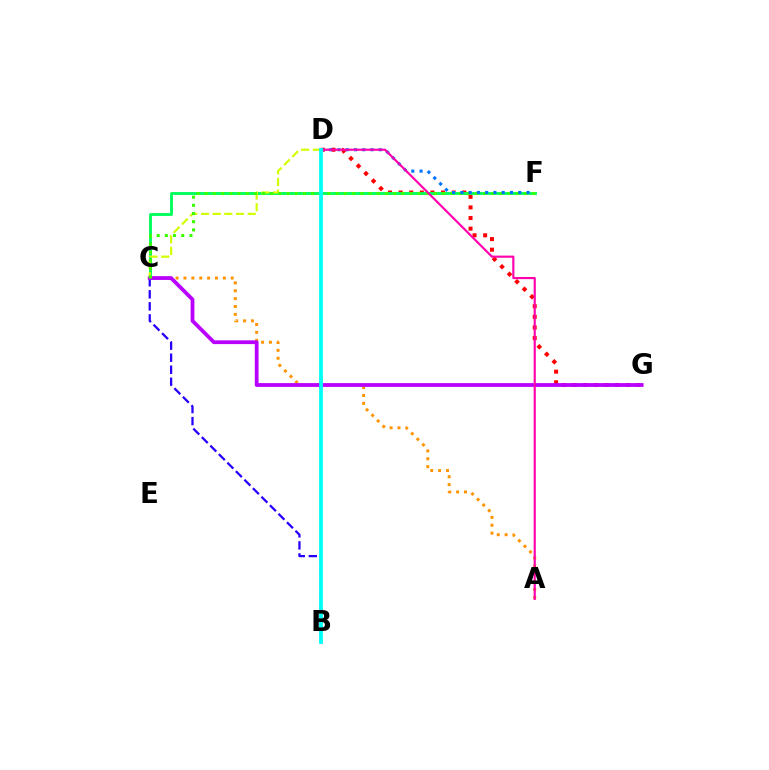{('A', 'C'): [{'color': '#ff9400', 'line_style': 'dotted', 'thickness': 2.14}], ('D', 'G'): [{'color': '#ff0000', 'line_style': 'dotted', 'thickness': 2.88}], ('C', 'F'): [{'color': '#00ff5c', 'line_style': 'solid', 'thickness': 2.07}, {'color': '#3dff00', 'line_style': 'dotted', 'thickness': 2.22}], ('B', 'C'): [{'color': '#2500ff', 'line_style': 'dashed', 'thickness': 1.64}], ('C', 'G'): [{'color': '#b900ff', 'line_style': 'solid', 'thickness': 2.72}], ('C', 'D'): [{'color': '#d1ff00', 'line_style': 'dashed', 'thickness': 1.59}], ('D', 'F'): [{'color': '#0074ff', 'line_style': 'dotted', 'thickness': 2.25}], ('A', 'D'): [{'color': '#ff00ac', 'line_style': 'solid', 'thickness': 1.55}], ('B', 'D'): [{'color': '#00fff6', 'line_style': 'solid', 'thickness': 2.73}]}